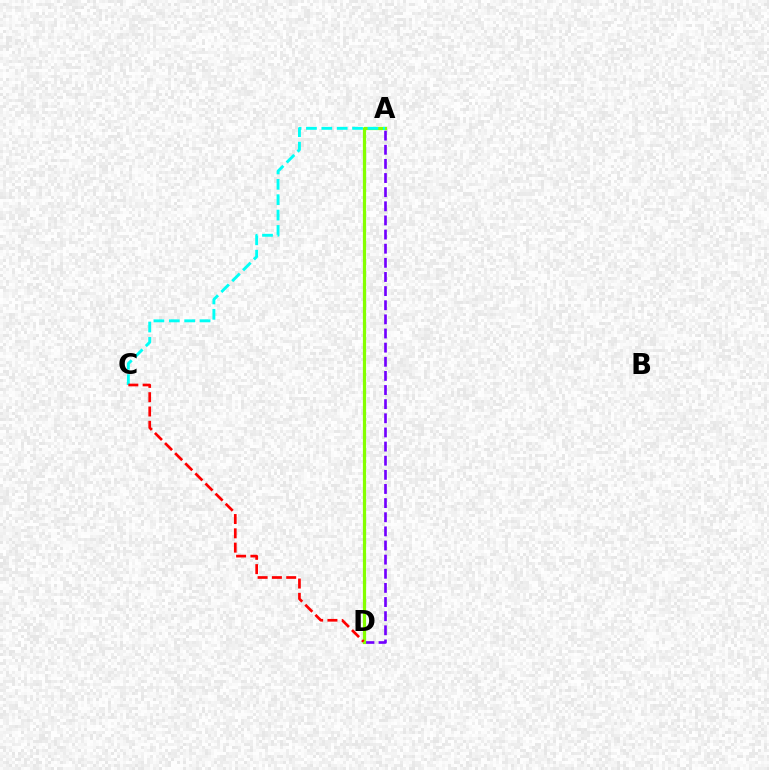{('A', 'D'): [{'color': '#7200ff', 'line_style': 'dashed', 'thickness': 1.92}, {'color': '#84ff00', 'line_style': 'solid', 'thickness': 2.3}], ('A', 'C'): [{'color': '#00fff6', 'line_style': 'dashed', 'thickness': 2.09}], ('C', 'D'): [{'color': '#ff0000', 'line_style': 'dashed', 'thickness': 1.94}]}